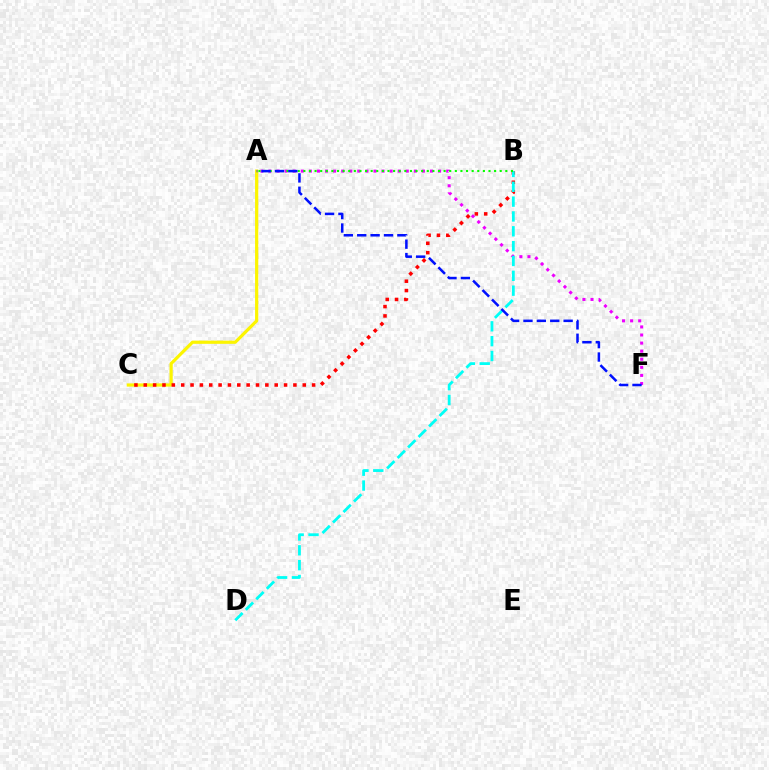{('A', 'C'): [{'color': '#fcf500', 'line_style': 'solid', 'thickness': 2.31}], ('B', 'C'): [{'color': '#ff0000', 'line_style': 'dotted', 'thickness': 2.54}], ('A', 'F'): [{'color': '#ee00ff', 'line_style': 'dotted', 'thickness': 2.19}, {'color': '#0010ff', 'line_style': 'dashed', 'thickness': 1.82}], ('B', 'D'): [{'color': '#00fff6', 'line_style': 'dashed', 'thickness': 2.02}], ('A', 'B'): [{'color': '#08ff00', 'line_style': 'dotted', 'thickness': 1.52}]}